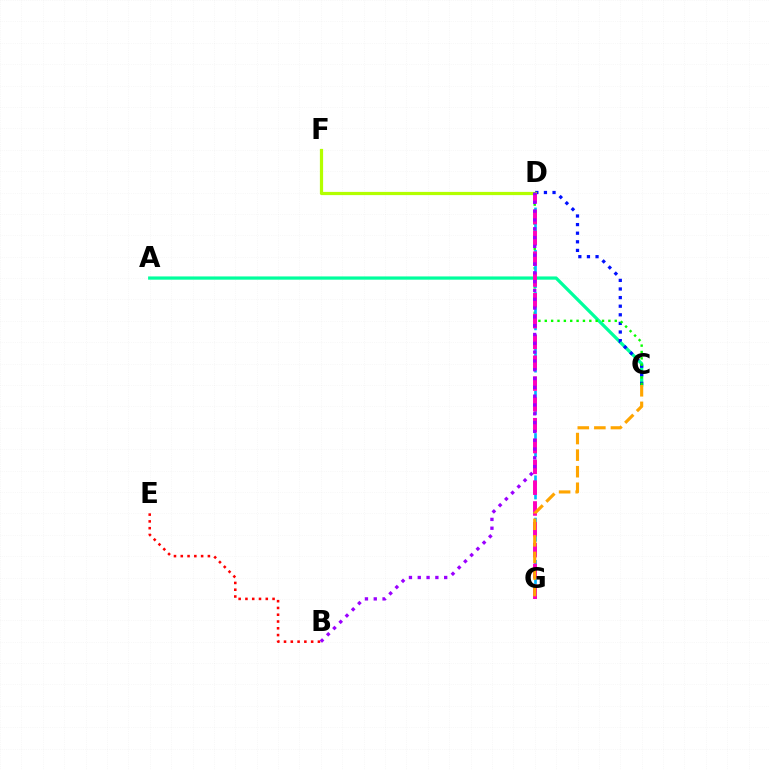{('A', 'C'): [{'color': '#00ff9d', 'line_style': 'solid', 'thickness': 2.34}], ('C', 'D'): [{'color': '#0010ff', 'line_style': 'dotted', 'thickness': 2.34}, {'color': '#08ff00', 'line_style': 'dotted', 'thickness': 1.73}], ('D', 'F'): [{'color': '#b3ff00', 'line_style': 'solid', 'thickness': 2.31}], ('D', 'G'): [{'color': '#00b5ff', 'line_style': 'dashed', 'thickness': 1.92}, {'color': '#ff00bd', 'line_style': 'dashed', 'thickness': 2.83}], ('B', 'E'): [{'color': '#ff0000', 'line_style': 'dotted', 'thickness': 1.84}], ('C', 'G'): [{'color': '#ffa500', 'line_style': 'dashed', 'thickness': 2.25}], ('B', 'D'): [{'color': '#9b00ff', 'line_style': 'dotted', 'thickness': 2.39}]}